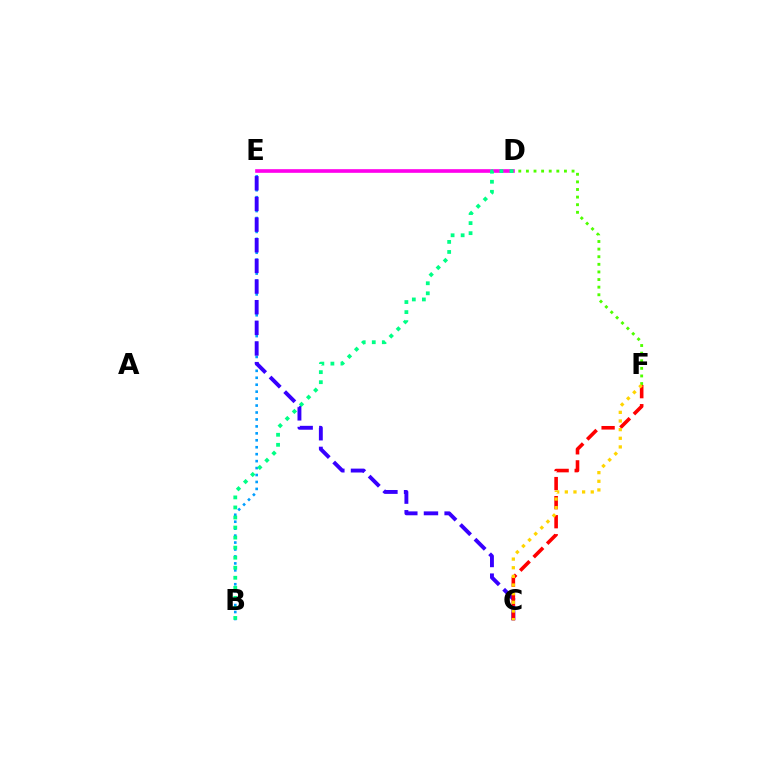{('B', 'E'): [{'color': '#009eff', 'line_style': 'dotted', 'thickness': 1.89}], ('D', 'E'): [{'color': '#ff00ed', 'line_style': 'solid', 'thickness': 2.63}], ('C', 'E'): [{'color': '#3700ff', 'line_style': 'dashed', 'thickness': 2.8}], ('C', 'F'): [{'color': '#ff0000', 'line_style': 'dashed', 'thickness': 2.59}, {'color': '#ffd500', 'line_style': 'dotted', 'thickness': 2.35}], ('D', 'F'): [{'color': '#4fff00', 'line_style': 'dotted', 'thickness': 2.07}], ('B', 'D'): [{'color': '#00ff86', 'line_style': 'dotted', 'thickness': 2.73}]}